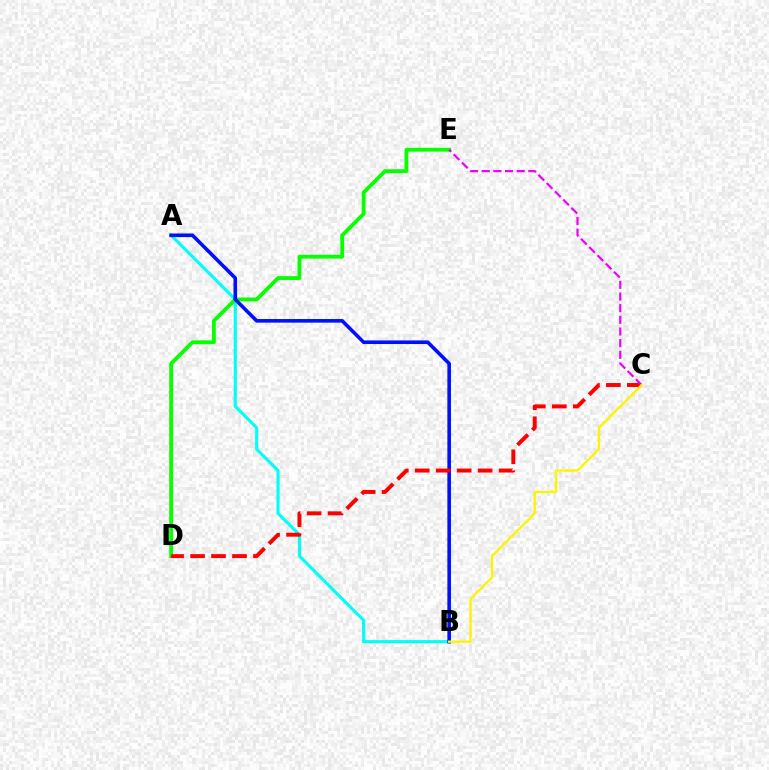{('A', 'B'): [{'color': '#00fff6', 'line_style': 'solid', 'thickness': 2.24}, {'color': '#0010ff', 'line_style': 'solid', 'thickness': 2.59}], ('D', 'E'): [{'color': '#08ff00', 'line_style': 'solid', 'thickness': 2.75}], ('C', 'D'): [{'color': '#ff0000', 'line_style': 'dashed', 'thickness': 2.85}], ('C', 'E'): [{'color': '#ee00ff', 'line_style': 'dashed', 'thickness': 1.58}], ('B', 'C'): [{'color': '#fcf500', 'line_style': 'solid', 'thickness': 1.68}]}